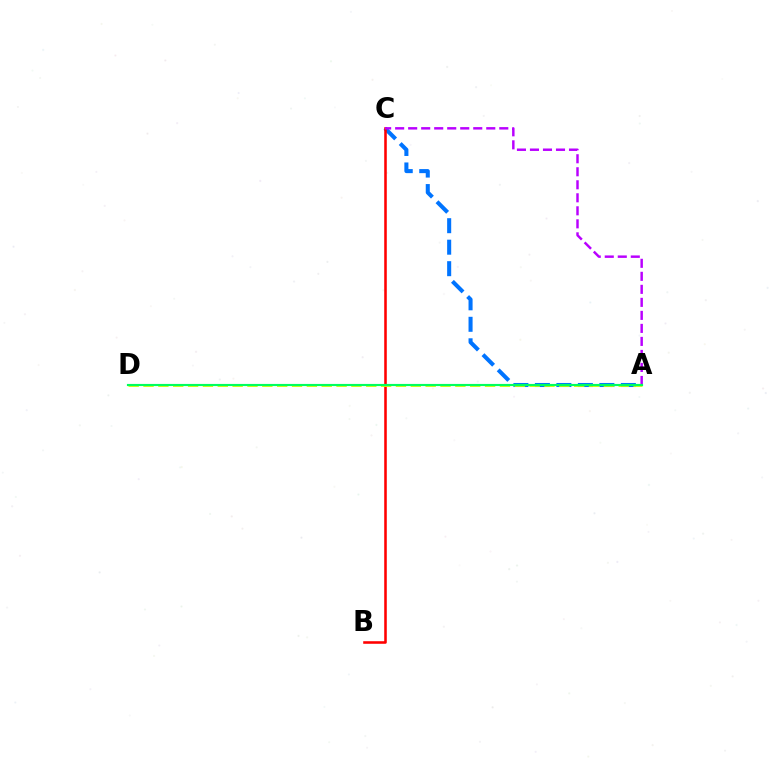{('A', 'C'): [{'color': '#0074ff', 'line_style': 'dashed', 'thickness': 2.92}, {'color': '#b900ff', 'line_style': 'dashed', 'thickness': 1.77}], ('B', 'C'): [{'color': '#ff0000', 'line_style': 'solid', 'thickness': 1.85}], ('A', 'D'): [{'color': '#d1ff00', 'line_style': 'dashed', 'thickness': 2.02}, {'color': '#00ff5c', 'line_style': 'solid', 'thickness': 1.55}]}